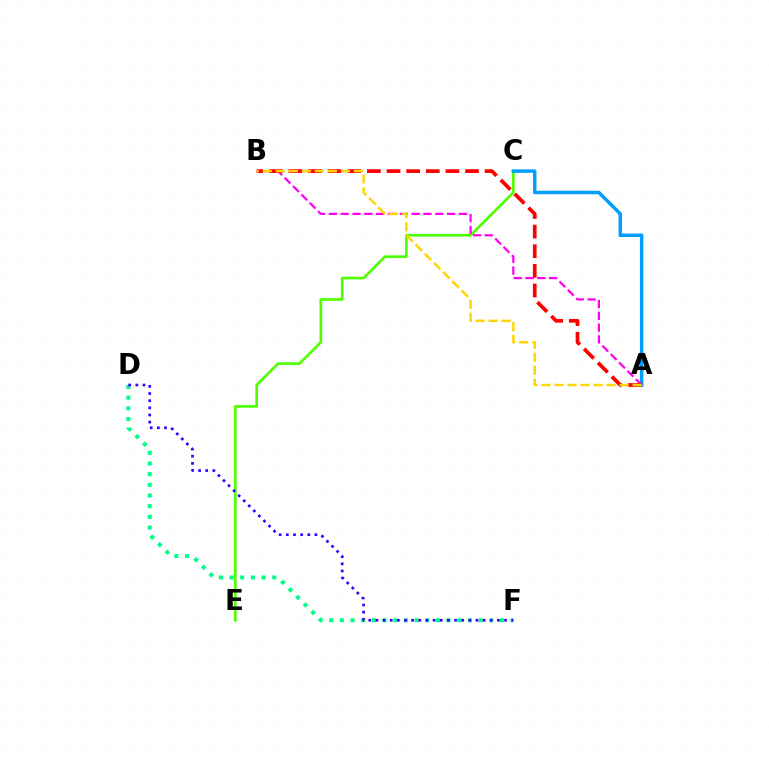{('C', 'E'): [{'color': '#4fff00', 'line_style': 'solid', 'thickness': 1.92}], ('A', 'C'): [{'color': '#009eff', 'line_style': 'solid', 'thickness': 2.51}], ('D', 'F'): [{'color': '#00ff86', 'line_style': 'dotted', 'thickness': 2.9}, {'color': '#3700ff', 'line_style': 'dotted', 'thickness': 1.94}], ('A', 'B'): [{'color': '#ff00ed', 'line_style': 'dashed', 'thickness': 1.61}, {'color': '#ff0000', 'line_style': 'dashed', 'thickness': 2.67}, {'color': '#ffd500', 'line_style': 'dashed', 'thickness': 1.77}]}